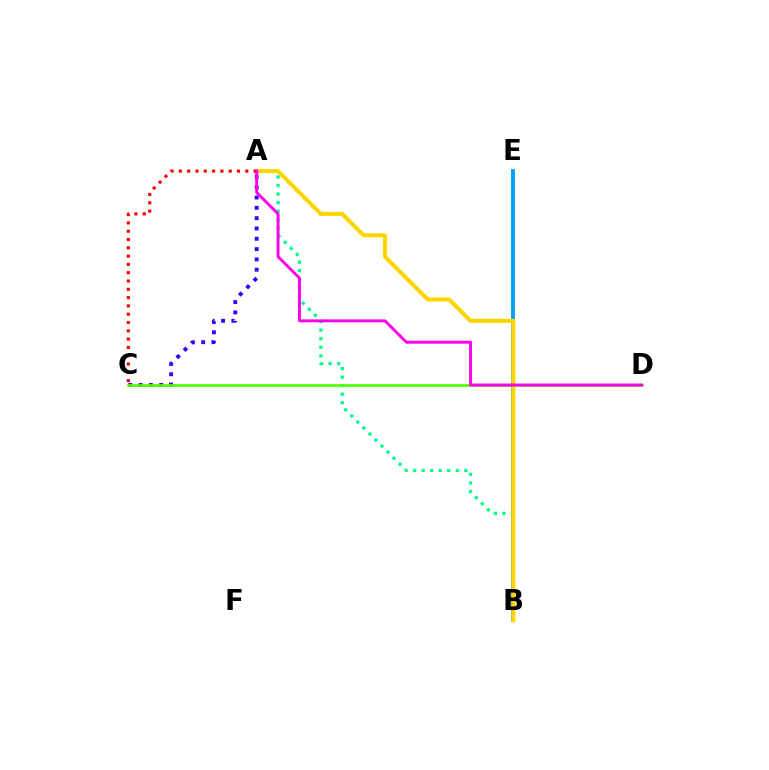{('A', 'B'): [{'color': '#00ff86', 'line_style': 'dotted', 'thickness': 2.32}, {'color': '#ffd500', 'line_style': 'solid', 'thickness': 2.94}], ('A', 'C'): [{'color': '#3700ff', 'line_style': 'dotted', 'thickness': 2.8}, {'color': '#ff0000', 'line_style': 'dotted', 'thickness': 2.26}], ('B', 'E'): [{'color': '#009eff', 'line_style': 'solid', 'thickness': 2.78}], ('C', 'D'): [{'color': '#4fff00', 'line_style': 'solid', 'thickness': 1.91}], ('A', 'D'): [{'color': '#ff00ed', 'line_style': 'solid', 'thickness': 2.11}]}